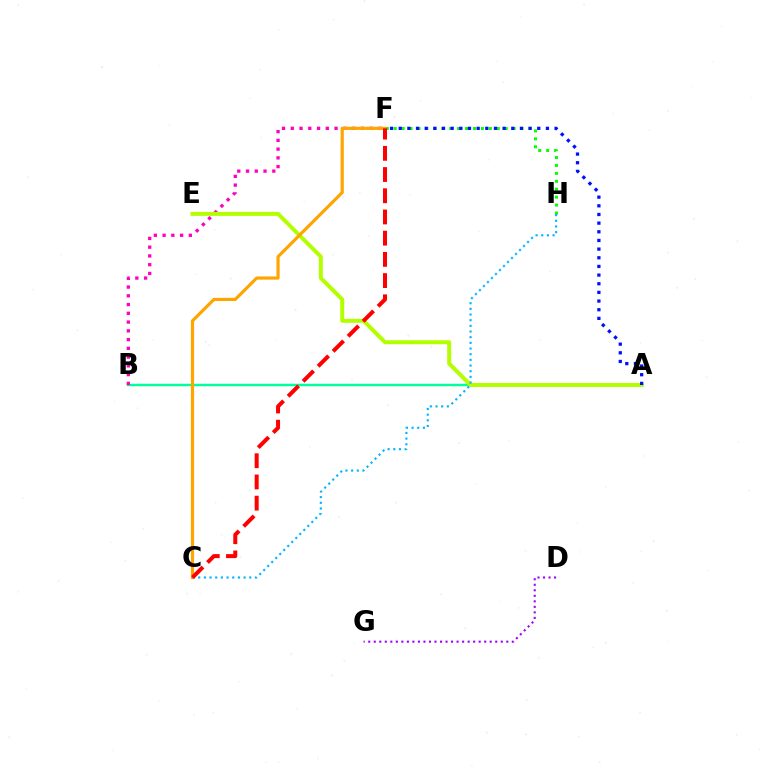{('A', 'B'): [{'color': '#00ff9d', 'line_style': 'solid', 'thickness': 1.78}], ('B', 'F'): [{'color': '#ff00bd', 'line_style': 'dotted', 'thickness': 2.38}], ('F', 'H'): [{'color': '#08ff00', 'line_style': 'dotted', 'thickness': 2.15}], ('D', 'G'): [{'color': '#9b00ff', 'line_style': 'dotted', 'thickness': 1.5}], ('A', 'E'): [{'color': '#b3ff00', 'line_style': 'solid', 'thickness': 2.87}], ('A', 'F'): [{'color': '#0010ff', 'line_style': 'dotted', 'thickness': 2.35}], ('C', 'F'): [{'color': '#ffa500', 'line_style': 'solid', 'thickness': 2.29}, {'color': '#ff0000', 'line_style': 'dashed', 'thickness': 2.88}], ('C', 'H'): [{'color': '#00b5ff', 'line_style': 'dotted', 'thickness': 1.54}]}